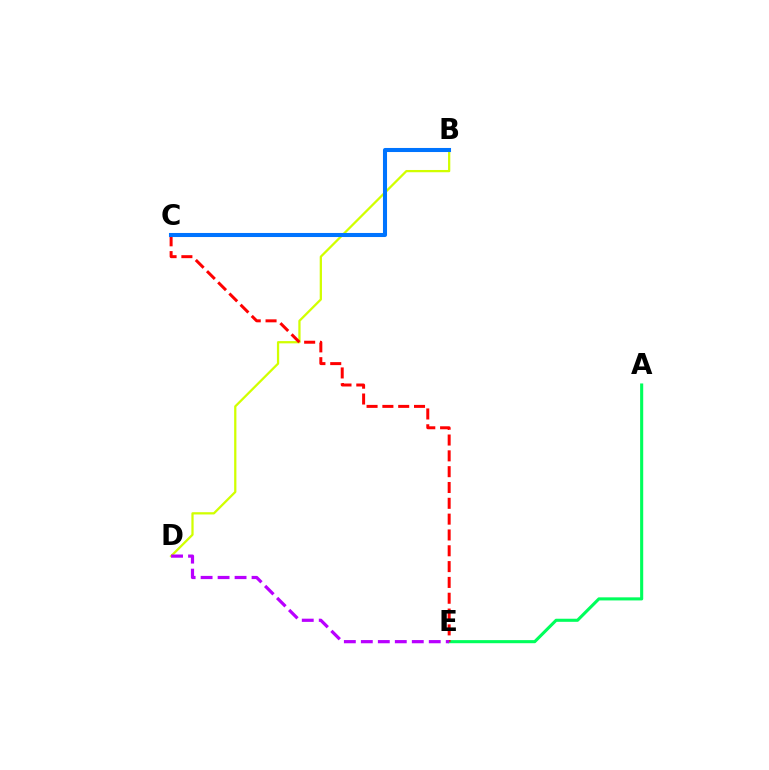{('B', 'D'): [{'color': '#d1ff00', 'line_style': 'solid', 'thickness': 1.63}], ('A', 'E'): [{'color': '#00ff5c', 'line_style': 'solid', 'thickness': 2.22}], ('C', 'E'): [{'color': '#ff0000', 'line_style': 'dashed', 'thickness': 2.15}], ('B', 'C'): [{'color': '#0074ff', 'line_style': 'solid', 'thickness': 2.92}], ('D', 'E'): [{'color': '#b900ff', 'line_style': 'dashed', 'thickness': 2.31}]}